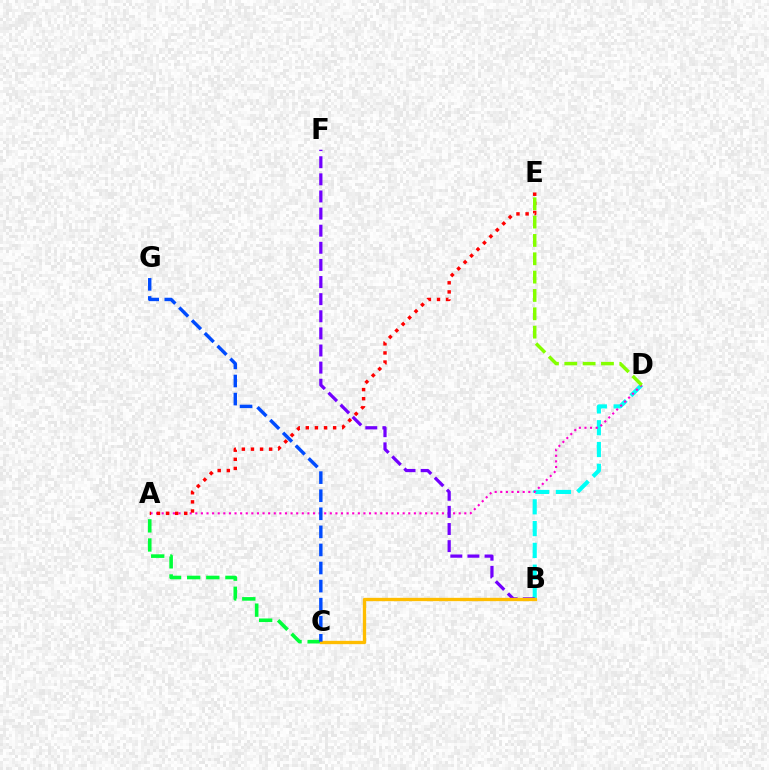{('A', 'C'): [{'color': '#00ff39', 'line_style': 'dashed', 'thickness': 2.6}], ('B', 'D'): [{'color': '#00fff6', 'line_style': 'dashed', 'thickness': 2.96}], ('A', 'D'): [{'color': '#ff00cf', 'line_style': 'dotted', 'thickness': 1.52}], ('B', 'F'): [{'color': '#7200ff', 'line_style': 'dashed', 'thickness': 2.33}], ('A', 'E'): [{'color': '#ff0000', 'line_style': 'dotted', 'thickness': 2.47}], ('D', 'E'): [{'color': '#84ff00', 'line_style': 'dashed', 'thickness': 2.49}], ('B', 'C'): [{'color': '#ffbd00', 'line_style': 'solid', 'thickness': 2.39}], ('C', 'G'): [{'color': '#004bff', 'line_style': 'dashed', 'thickness': 2.46}]}